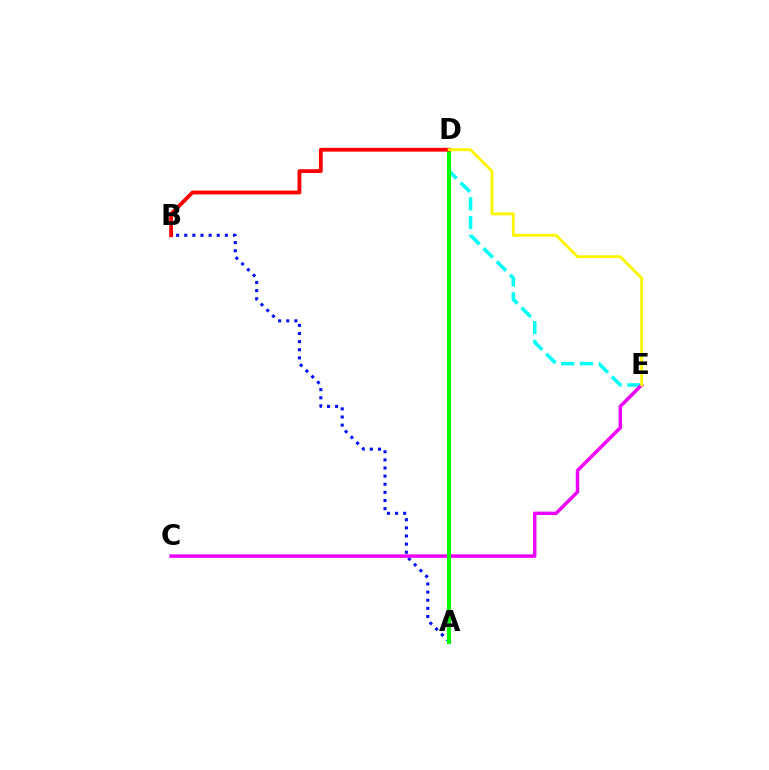{('D', 'E'): [{'color': '#00fff6', 'line_style': 'dashed', 'thickness': 2.55}, {'color': '#fcf500', 'line_style': 'solid', 'thickness': 2.06}], ('A', 'B'): [{'color': '#0010ff', 'line_style': 'dotted', 'thickness': 2.21}], ('C', 'E'): [{'color': '#ee00ff', 'line_style': 'solid', 'thickness': 2.48}], ('A', 'D'): [{'color': '#08ff00', 'line_style': 'solid', 'thickness': 2.93}], ('B', 'D'): [{'color': '#ff0000', 'line_style': 'solid', 'thickness': 2.74}]}